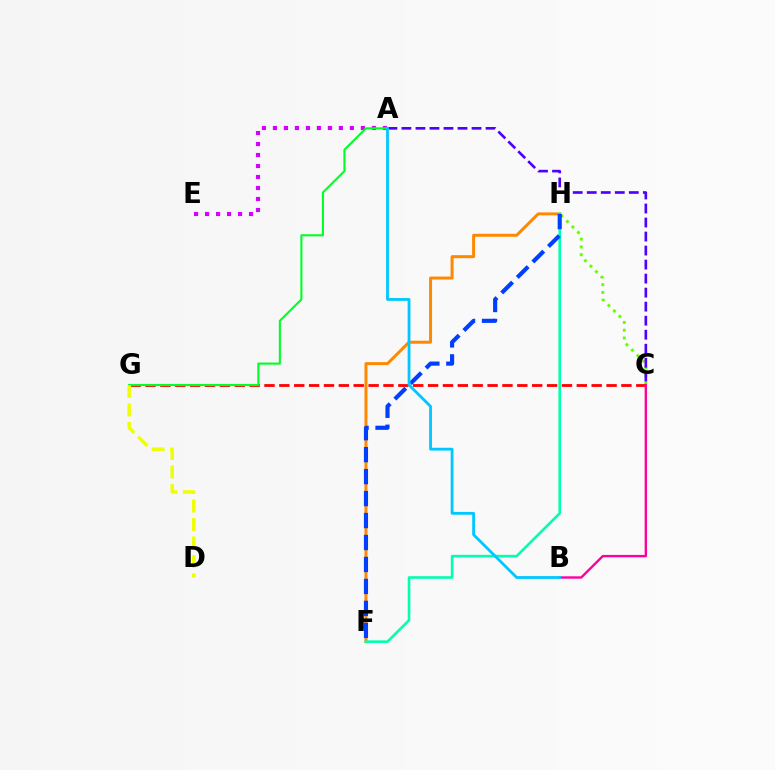{('C', 'H'): [{'color': '#66ff00', 'line_style': 'dotted', 'thickness': 2.12}], ('F', 'H'): [{'color': '#ff8800', 'line_style': 'solid', 'thickness': 2.15}, {'color': '#00ffaf', 'line_style': 'solid', 'thickness': 1.88}, {'color': '#003fff', 'line_style': 'dashed', 'thickness': 2.98}], ('A', 'E'): [{'color': '#d600ff', 'line_style': 'dotted', 'thickness': 2.99}], ('C', 'G'): [{'color': '#ff0000', 'line_style': 'dashed', 'thickness': 2.02}], ('A', 'C'): [{'color': '#4f00ff', 'line_style': 'dashed', 'thickness': 1.9}], ('A', 'G'): [{'color': '#00ff27', 'line_style': 'solid', 'thickness': 1.52}], ('B', 'C'): [{'color': '#ff00a0', 'line_style': 'solid', 'thickness': 1.71}], ('D', 'G'): [{'color': '#eeff00', 'line_style': 'dashed', 'thickness': 2.51}], ('A', 'B'): [{'color': '#00c7ff', 'line_style': 'solid', 'thickness': 2.02}]}